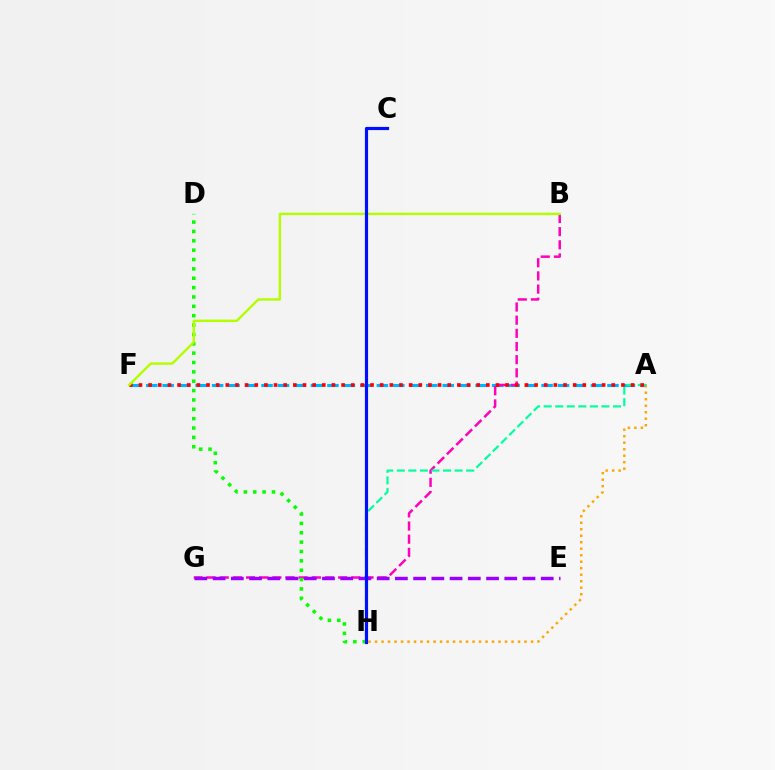{('A', 'F'): [{'color': '#00b5ff', 'line_style': 'dashed', 'thickness': 2.24}, {'color': '#ff0000', 'line_style': 'dotted', 'thickness': 2.62}], ('A', 'H'): [{'color': '#ffa500', 'line_style': 'dotted', 'thickness': 1.77}, {'color': '#00ff9d', 'line_style': 'dashed', 'thickness': 1.57}], ('B', 'G'): [{'color': '#ff00bd', 'line_style': 'dashed', 'thickness': 1.79}], ('E', 'G'): [{'color': '#9b00ff', 'line_style': 'dashed', 'thickness': 2.48}], ('D', 'H'): [{'color': '#08ff00', 'line_style': 'dotted', 'thickness': 2.54}], ('B', 'F'): [{'color': '#b3ff00', 'line_style': 'solid', 'thickness': 1.74}], ('C', 'H'): [{'color': '#0010ff', 'line_style': 'solid', 'thickness': 2.29}]}